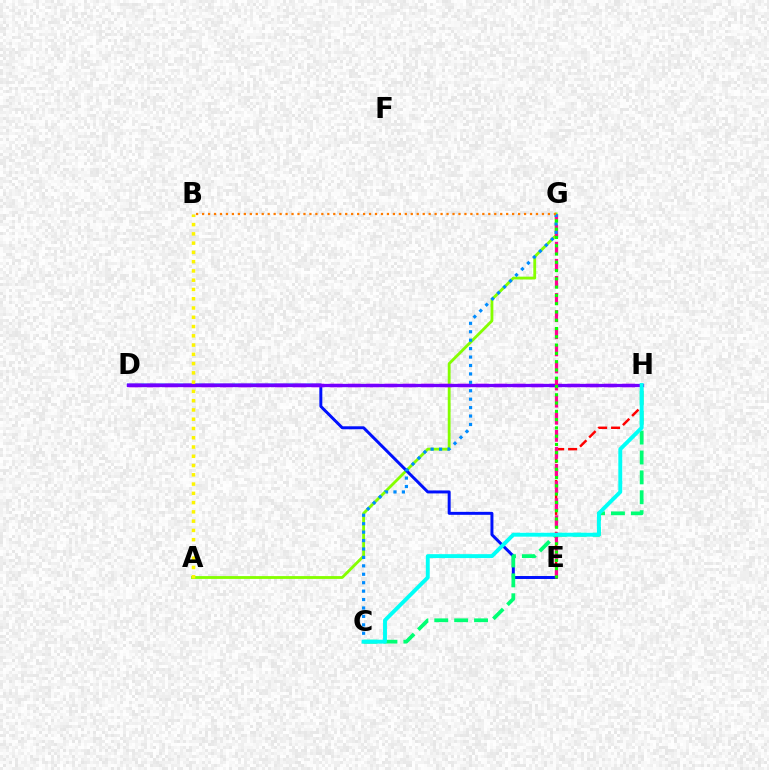{('A', 'G'): [{'color': '#84ff00', 'line_style': 'solid', 'thickness': 2.03}], ('D', 'E'): [{'color': '#0010ff', 'line_style': 'solid', 'thickness': 2.13}], ('E', 'H'): [{'color': '#ff0000', 'line_style': 'dashed', 'thickness': 1.76}], ('C', 'H'): [{'color': '#00ff74', 'line_style': 'dashed', 'thickness': 2.7}, {'color': '#00fff6', 'line_style': 'solid', 'thickness': 2.81}], ('D', 'H'): [{'color': '#ee00ff', 'line_style': 'dashed', 'thickness': 2.48}, {'color': '#7200ff', 'line_style': 'solid', 'thickness': 2.36}], ('E', 'G'): [{'color': '#ff0094', 'line_style': 'dashed', 'thickness': 2.32}, {'color': '#08ff00', 'line_style': 'dotted', 'thickness': 2.25}], ('A', 'B'): [{'color': '#fcf500', 'line_style': 'dotted', 'thickness': 2.52}], ('C', 'G'): [{'color': '#008cff', 'line_style': 'dotted', 'thickness': 2.29}], ('B', 'G'): [{'color': '#ff7c00', 'line_style': 'dotted', 'thickness': 1.62}]}